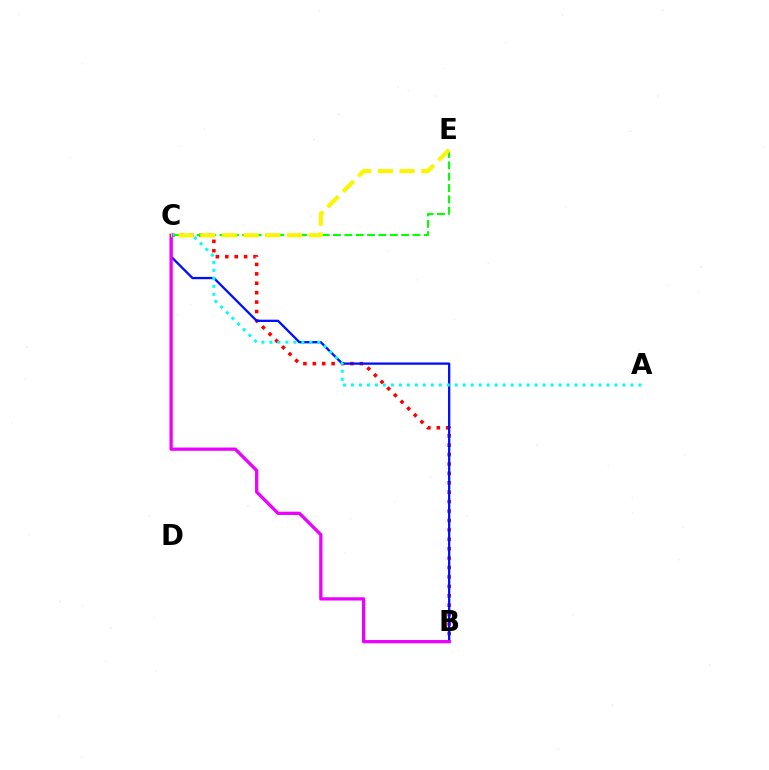{('B', 'C'): [{'color': '#ff0000', 'line_style': 'dotted', 'thickness': 2.56}, {'color': '#0010ff', 'line_style': 'solid', 'thickness': 1.66}, {'color': '#ee00ff', 'line_style': 'solid', 'thickness': 2.36}], ('A', 'C'): [{'color': '#00fff6', 'line_style': 'dotted', 'thickness': 2.17}], ('C', 'E'): [{'color': '#08ff00', 'line_style': 'dashed', 'thickness': 1.54}, {'color': '#fcf500', 'line_style': 'dashed', 'thickness': 2.94}]}